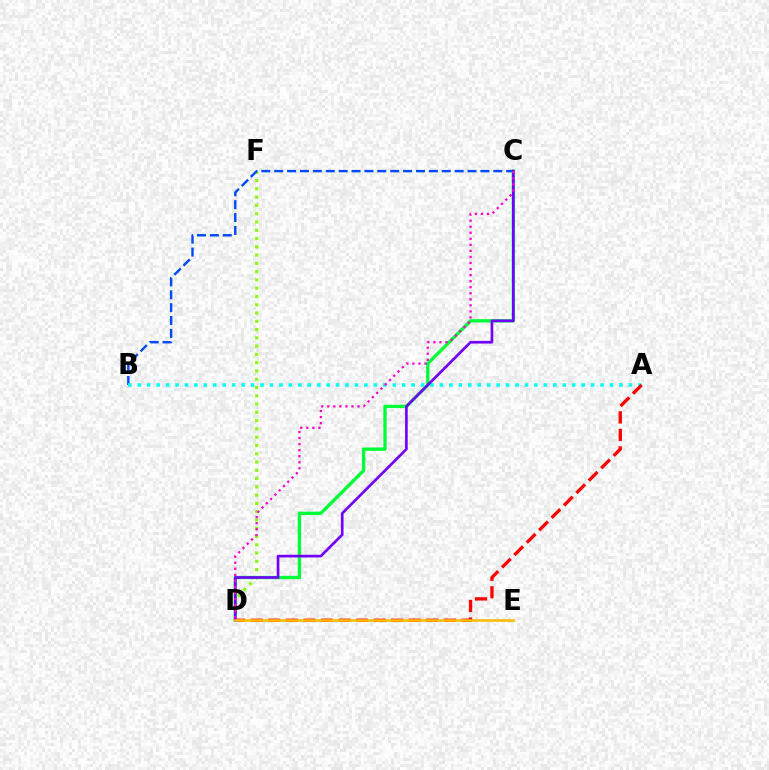{('D', 'F'): [{'color': '#84ff00', 'line_style': 'dotted', 'thickness': 2.25}], ('C', 'D'): [{'color': '#00ff39', 'line_style': 'solid', 'thickness': 2.41}, {'color': '#7200ff', 'line_style': 'solid', 'thickness': 1.93}, {'color': '#ff00cf', 'line_style': 'dotted', 'thickness': 1.64}], ('B', 'C'): [{'color': '#004bff', 'line_style': 'dashed', 'thickness': 1.75}], ('A', 'B'): [{'color': '#00fff6', 'line_style': 'dotted', 'thickness': 2.57}], ('A', 'D'): [{'color': '#ff0000', 'line_style': 'dashed', 'thickness': 2.38}], ('D', 'E'): [{'color': '#ffbd00', 'line_style': 'solid', 'thickness': 1.86}]}